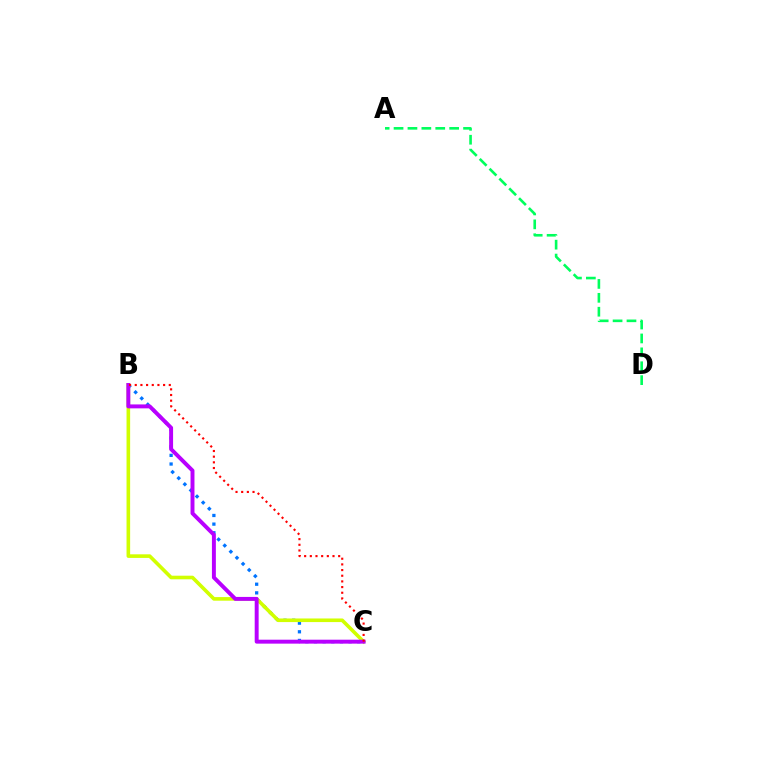{('B', 'C'): [{'color': '#0074ff', 'line_style': 'dotted', 'thickness': 2.35}, {'color': '#d1ff00', 'line_style': 'solid', 'thickness': 2.6}, {'color': '#b900ff', 'line_style': 'solid', 'thickness': 2.83}, {'color': '#ff0000', 'line_style': 'dotted', 'thickness': 1.54}], ('A', 'D'): [{'color': '#00ff5c', 'line_style': 'dashed', 'thickness': 1.89}]}